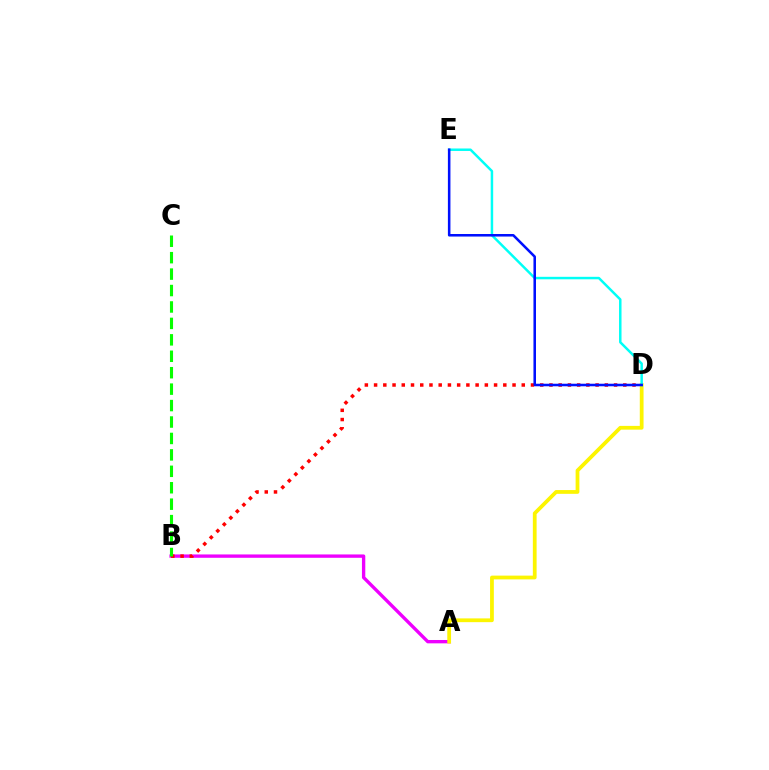{('A', 'B'): [{'color': '#ee00ff', 'line_style': 'solid', 'thickness': 2.41}], ('B', 'D'): [{'color': '#ff0000', 'line_style': 'dotted', 'thickness': 2.51}], ('A', 'D'): [{'color': '#fcf500', 'line_style': 'solid', 'thickness': 2.71}], ('D', 'E'): [{'color': '#00fff6', 'line_style': 'solid', 'thickness': 1.79}, {'color': '#0010ff', 'line_style': 'solid', 'thickness': 1.83}], ('B', 'C'): [{'color': '#08ff00', 'line_style': 'dashed', 'thickness': 2.23}]}